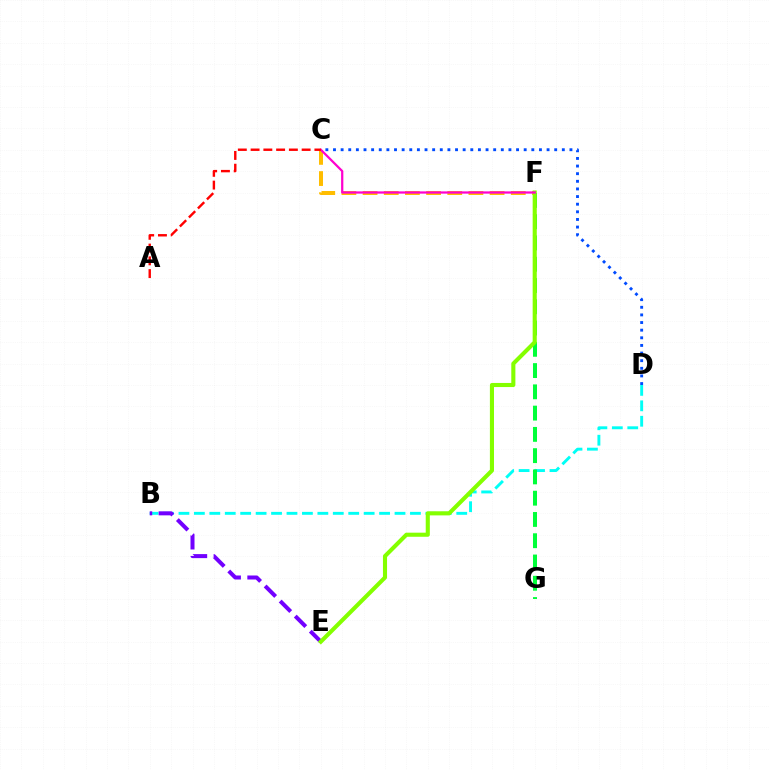{('B', 'D'): [{'color': '#00fff6', 'line_style': 'dashed', 'thickness': 2.1}], ('B', 'E'): [{'color': '#7200ff', 'line_style': 'dashed', 'thickness': 2.89}], ('C', 'F'): [{'color': '#ffbd00', 'line_style': 'dashed', 'thickness': 2.88}, {'color': '#ff00cf', 'line_style': 'solid', 'thickness': 1.61}], ('F', 'G'): [{'color': '#00ff39', 'line_style': 'dashed', 'thickness': 2.89}], ('E', 'F'): [{'color': '#84ff00', 'line_style': 'solid', 'thickness': 2.95}], ('C', 'D'): [{'color': '#004bff', 'line_style': 'dotted', 'thickness': 2.07}], ('A', 'C'): [{'color': '#ff0000', 'line_style': 'dashed', 'thickness': 1.73}]}